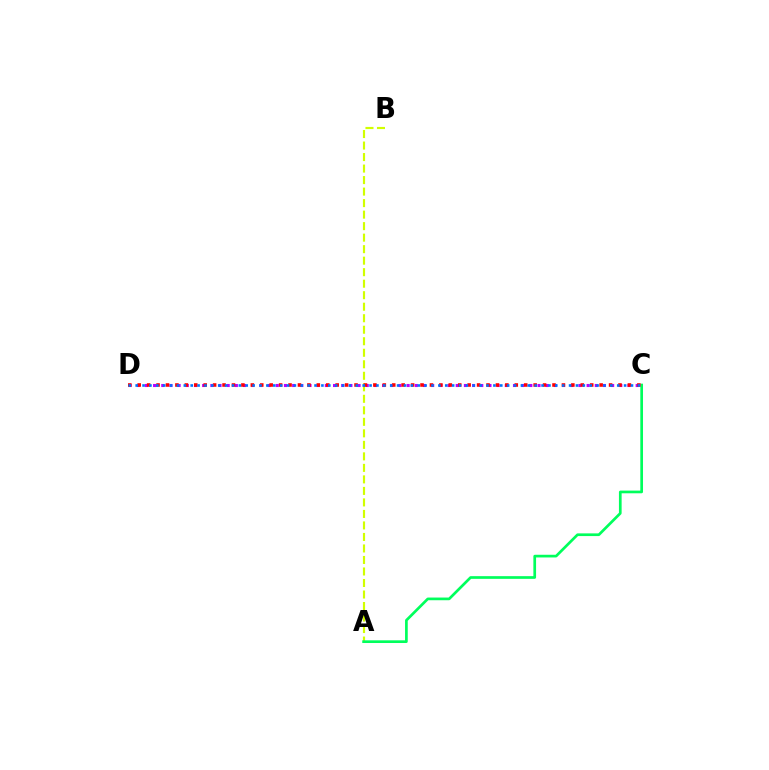{('C', 'D'): [{'color': '#b900ff', 'line_style': 'dotted', 'thickness': 2.22}, {'color': '#ff0000', 'line_style': 'dotted', 'thickness': 2.56}, {'color': '#0074ff', 'line_style': 'dotted', 'thickness': 1.87}], ('A', 'B'): [{'color': '#d1ff00', 'line_style': 'dashed', 'thickness': 1.56}], ('A', 'C'): [{'color': '#00ff5c', 'line_style': 'solid', 'thickness': 1.94}]}